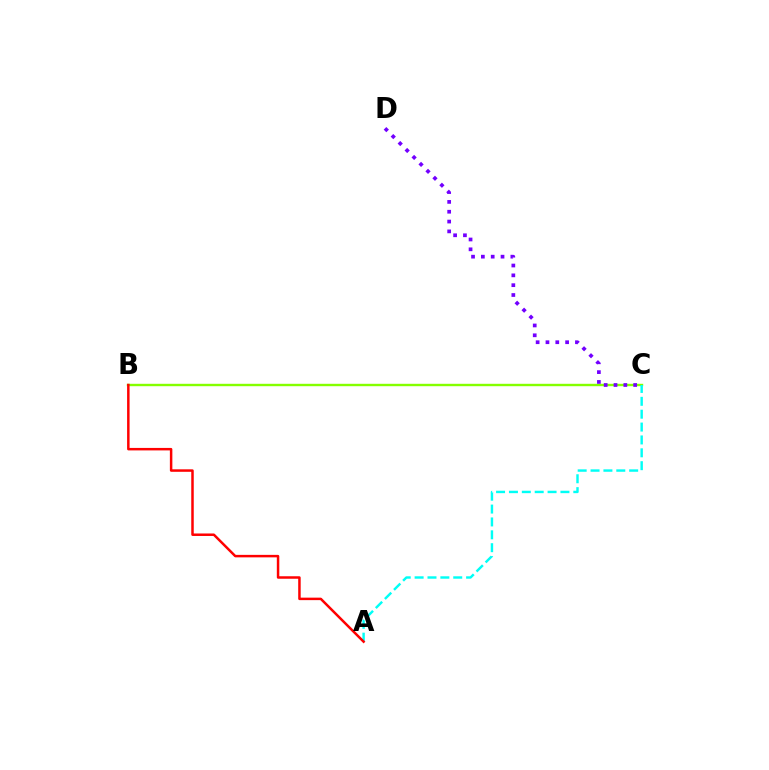{('B', 'C'): [{'color': '#84ff00', 'line_style': 'solid', 'thickness': 1.73}], ('C', 'D'): [{'color': '#7200ff', 'line_style': 'dotted', 'thickness': 2.67}], ('A', 'C'): [{'color': '#00fff6', 'line_style': 'dashed', 'thickness': 1.75}], ('A', 'B'): [{'color': '#ff0000', 'line_style': 'solid', 'thickness': 1.79}]}